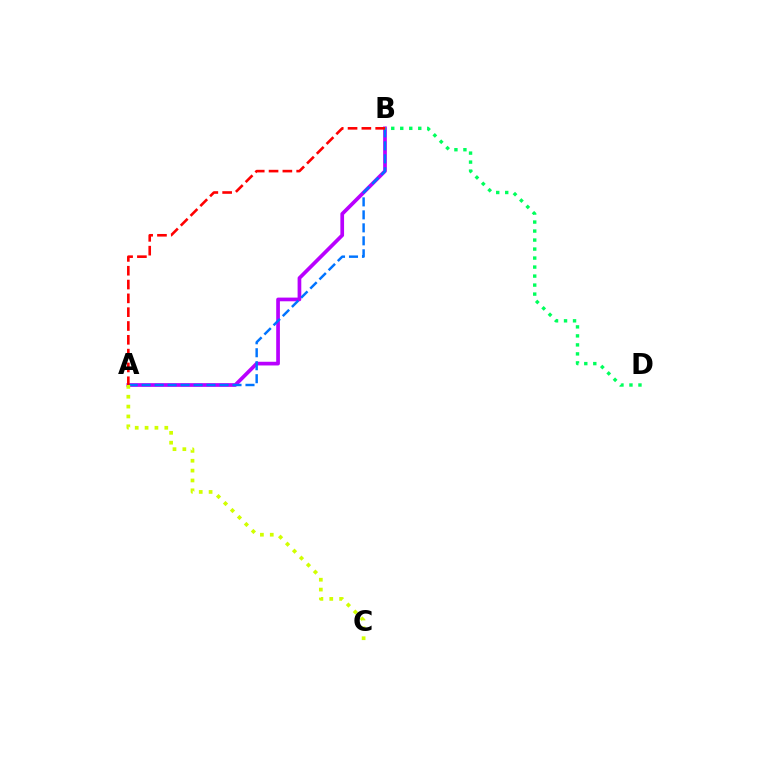{('A', 'B'): [{'color': '#b900ff', 'line_style': 'solid', 'thickness': 2.66}, {'color': '#0074ff', 'line_style': 'dashed', 'thickness': 1.76}, {'color': '#ff0000', 'line_style': 'dashed', 'thickness': 1.88}], ('A', 'C'): [{'color': '#d1ff00', 'line_style': 'dotted', 'thickness': 2.68}], ('B', 'D'): [{'color': '#00ff5c', 'line_style': 'dotted', 'thickness': 2.45}]}